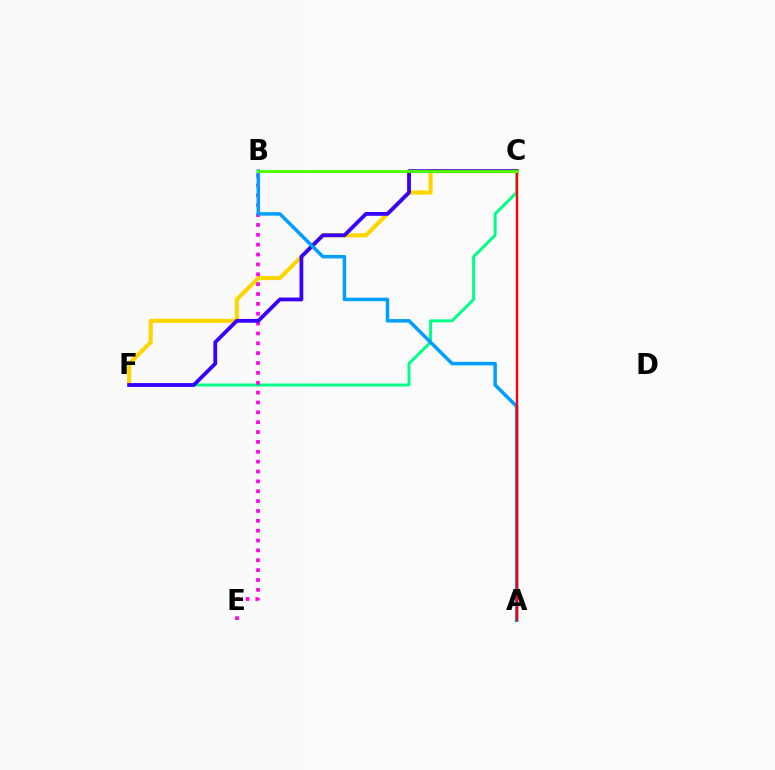{('C', 'F'): [{'color': '#00ff86', 'line_style': 'solid', 'thickness': 2.14}, {'color': '#ffd500', 'line_style': 'solid', 'thickness': 2.97}, {'color': '#3700ff', 'line_style': 'solid', 'thickness': 2.74}], ('B', 'E'): [{'color': '#ff00ed', 'line_style': 'dotted', 'thickness': 2.68}], ('A', 'B'): [{'color': '#009eff', 'line_style': 'solid', 'thickness': 2.52}], ('A', 'C'): [{'color': '#ff0000', 'line_style': 'solid', 'thickness': 1.71}], ('B', 'C'): [{'color': '#4fff00', 'line_style': 'solid', 'thickness': 2.05}]}